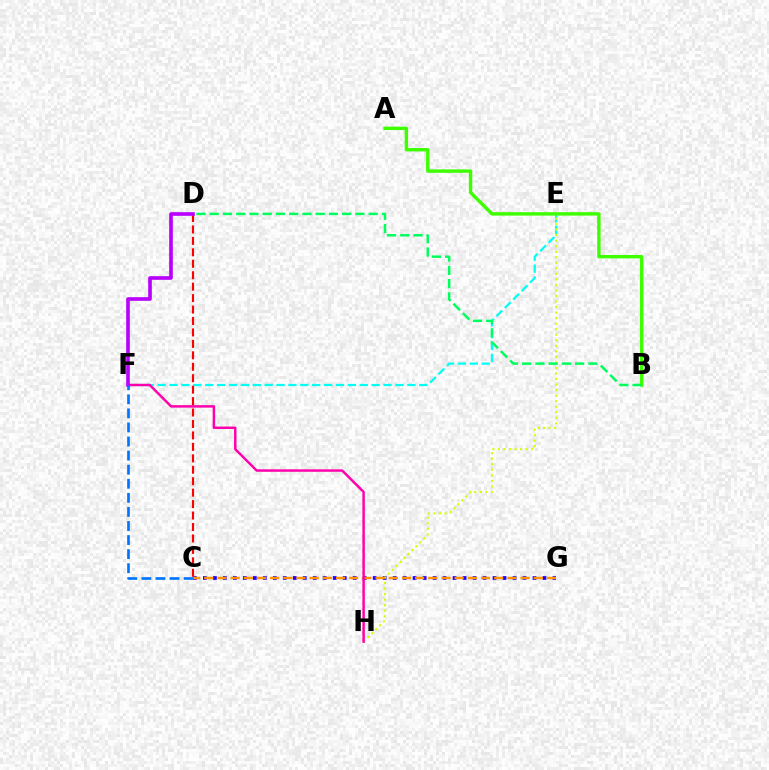{('E', 'F'): [{'color': '#00fff6', 'line_style': 'dashed', 'thickness': 1.62}], ('C', 'G'): [{'color': '#2500ff', 'line_style': 'dotted', 'thickness': 2.71}, {'color': '#ff9400', 'line_style': 'dashed', 'thickness': 1.79}], ('E', 'H'): [{'color': '#d1ff00', 'line_style': 'dotted', 'thickness': 1.5}], ('A', 'B'): [{'color': '#3dff00', 'line_style': 'solid', 'thickness': 2.46}], ('B', 'D'): [{'color': '#00ff5c', 'line_style': 'dashed', 'thickness': 1.8}], ('C', 'D'): [{'color': '#ff0000', 'line_style': 'dashed', 'thickness': 1.55}], ('F', 'H'): [{'color': '#ff00ac', 'line_style': 'solid', 'thickness': 1.78}], ('D', 'F'): [{'color': '#b900ff', 'line_style': 'solid', 'thickness': 2.62}], ('C', 'F'): [{'color': '#0074ff', 'line_style': 'dashed', 'thickness': 1.91}]}